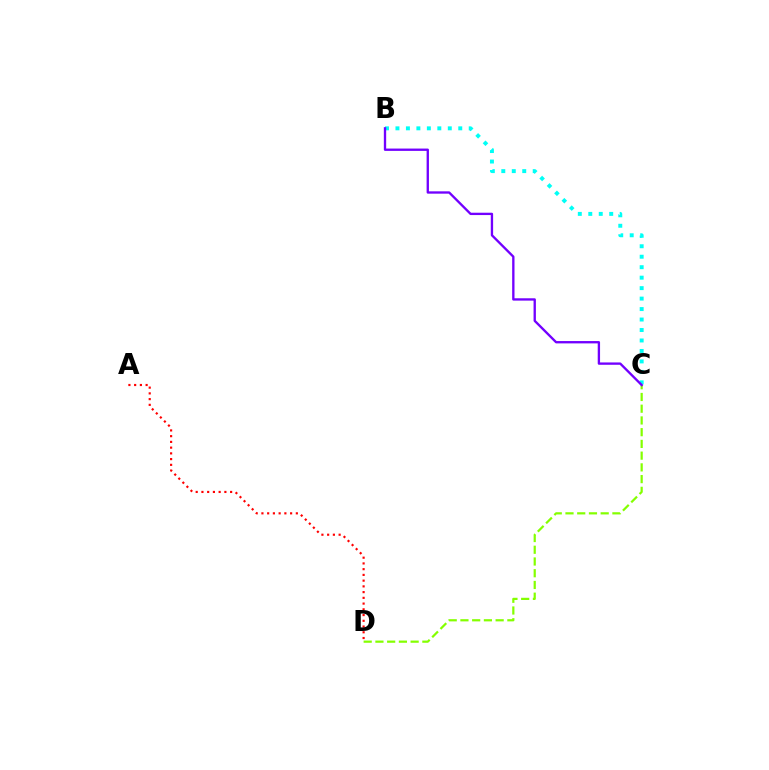{('C', 'D'): [{'color': '#84ff00', 'line_style': 'dashed', 'thickness': 1.59}], ('B', 'C'): [{'color': '#00fff6', 'line_style': 'dotted', 'thickness': 2.84}, {'color': '#7200ff', 'line_style': 'solid', 'thickness': 1.68}], ('A', 'D'): [{'color': '#ff0000', 'line_style': 'dotted', 'thickness': 1.56}]}